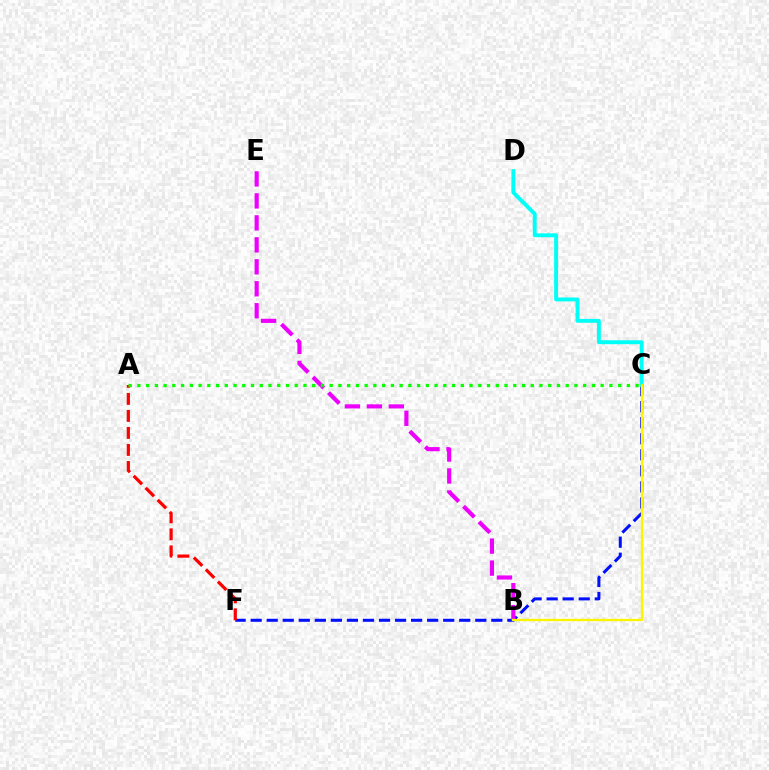{('C', 'F'): [{'color': '#0010ff', 'line_style': 'dashed', 'thickness': 2.18}], ('A', 'F'): [{'color': '#ff0000', 'line_style': 'dashed', 'thickness': 2.31}], ('B', 'E'): [{'color': '#ee00ff', 'line_style': 'dashed', 'thickness': 2.98}], ('C', 'D'): [{'color': '#00fff6', 'line_style': 'solid', 'thickness': 2.81}], ('B', 'C'): [{'color': '#fcf500', 'line_style': 'solid', 'thickness': 1.68}], ('A', 'C'): [{'color': '#08ff00', 'line_style': 'dotted', 'thickness': 2.37}]}